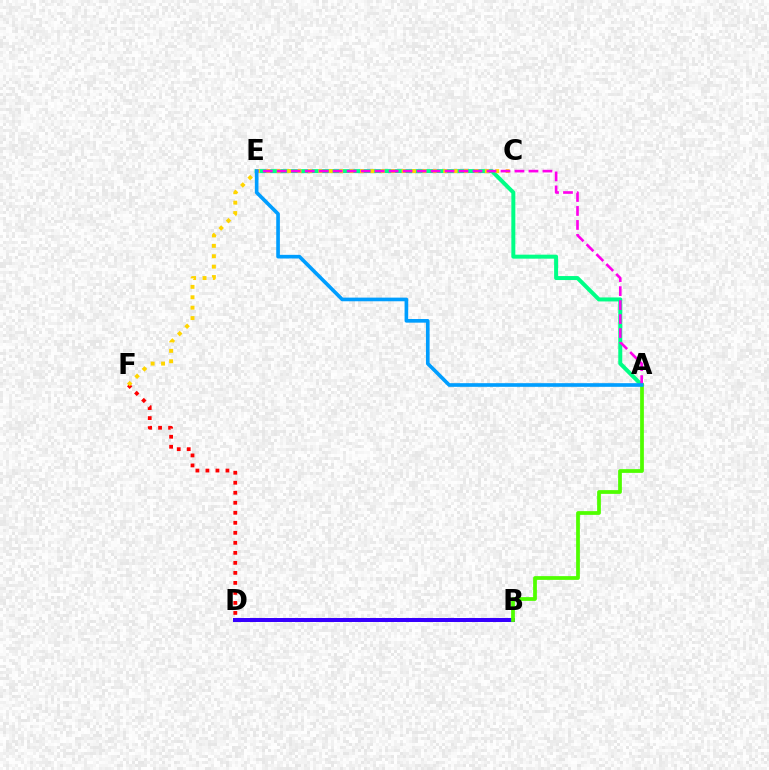{('A', 'E'): [{'color': '#00ff86', 'line_style': 'solid', 'thickness': 2.87}, {'color': '#ff00ed', 'line_style': 'dashed', 'thickness': 1.9}, {'color': '#009eff', 'line_style': 'solid', 'thickness': 2.62}], ('D', 'F'): [{'color': '#ff0000', 'line_style': 'dotted', 'thickness': 2.72}], ('B', 'D'): [{'color': '#3700ff', 'line_style': 'solid', 'thickness': 2.88}], ('A', 'B'): [{'color': '#4fff00', 'line_style': 'solid', 'thickness': 2.7}], ('C', 'F'): [{'color': '#ffd500', 'line_style': 'dotted', 'thickness': 2.83}]}